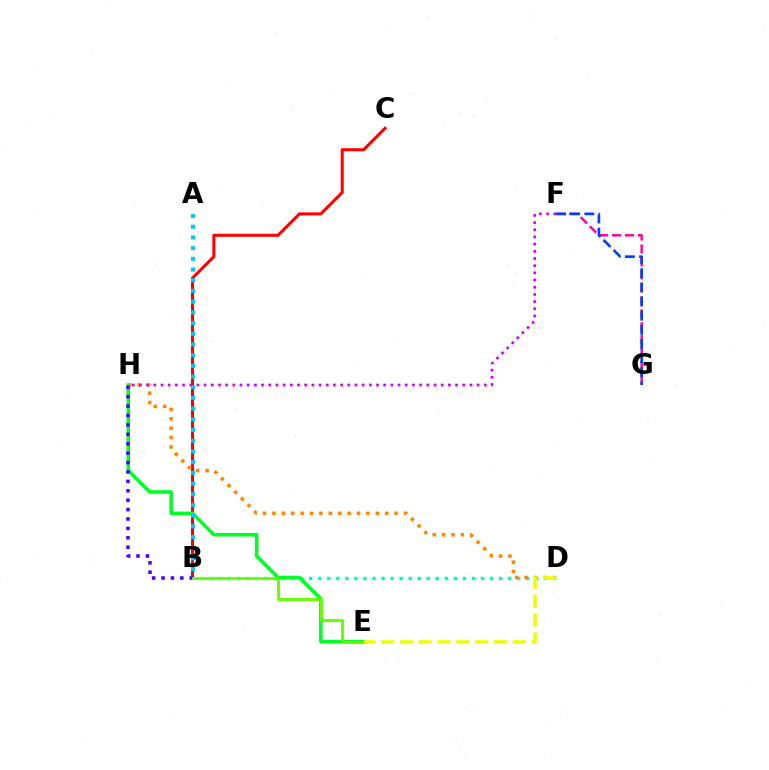{('B', 'D'): [{'color': '#00ffaf', 'line_style': 'dotted', 'thickness': 2.46}], ('B', 'C'): [{'color': '#ff0000', 'line_style': 'solid', 'thickness': 2.21}], ('D', 'H'): [{'color': '#ff8800', 'line_style': 'dotted', 'thickness': 2.55}], ('E', 'H'): [{'color': '#00ff27', 'line_style': 'solid', 'thickness': 2.57}], ('A', 'B'): [{'color': '#00c7ff', 'line_style': 'dotted', 'thickness': 2.91}], ('F', 'G'): [{'color': '#ff00a0', 'line_style': 'dashed', 'thickness': 1.76}, {'color': '#003fff', 'line_style': 'dashed', 'thickness': 1.92}], ('B', 'H'): [{'color': '#4f00ff', 'line_style': 'dotted', 'thickness': 2.55}], ('F', 'H'): [{'color': '#d600ff', 'line_style': 'dotted', 'thickness': 1.95}], ('B', 'E'): [{'color': '#66ff00', 'line_style': 'solid', 'thickness': 2.11}], ('D', 'E'): [{'color': '#eeff00', 'line_style': 'dashed', 'thickness': 2.56}]}